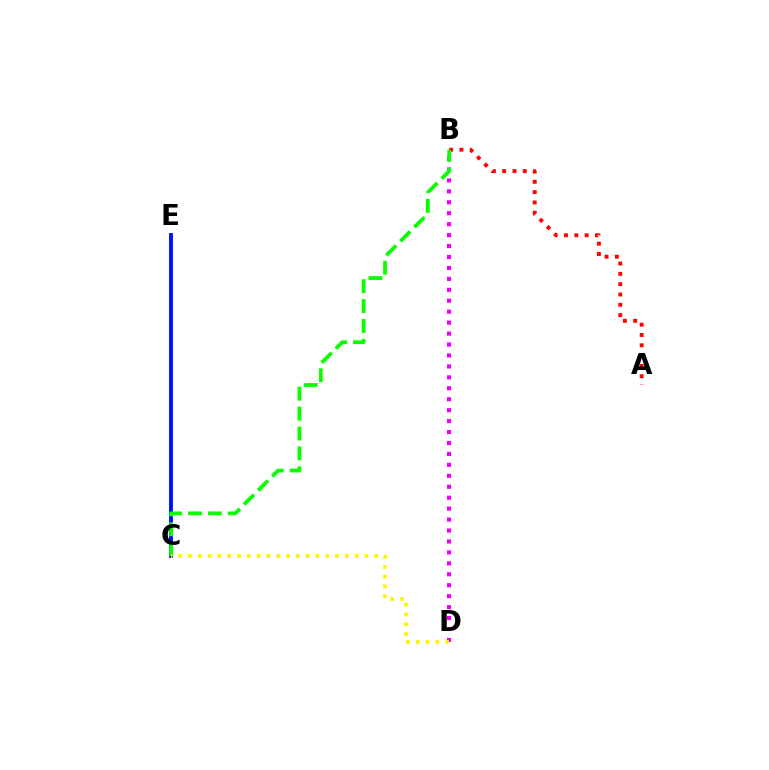{('A', 'B'): [{'color': '#ff0000', 'line_style': 'dotted', 'thickness': 2.8}], ('C', 'E'): [{'color': '#00fff6', 'line_style': 'dotted', 'thickness': 1.69}, {'color': '#0010ff', 'line_style': 'solid', 'thickness': 2.78}], ('B', 'D'): [{'color': '#ee00ff', 'line_style': 'dotted', 'thickness': 2.97}], ('B', 'C'): [{'color': '#08ff00', 'line_style': 'dashed', 'thickness': 2.7}], ('C', 'D'): [{'color': '#fcf500', 'line_style': 'dotted', 'thickness': 2.66}]}